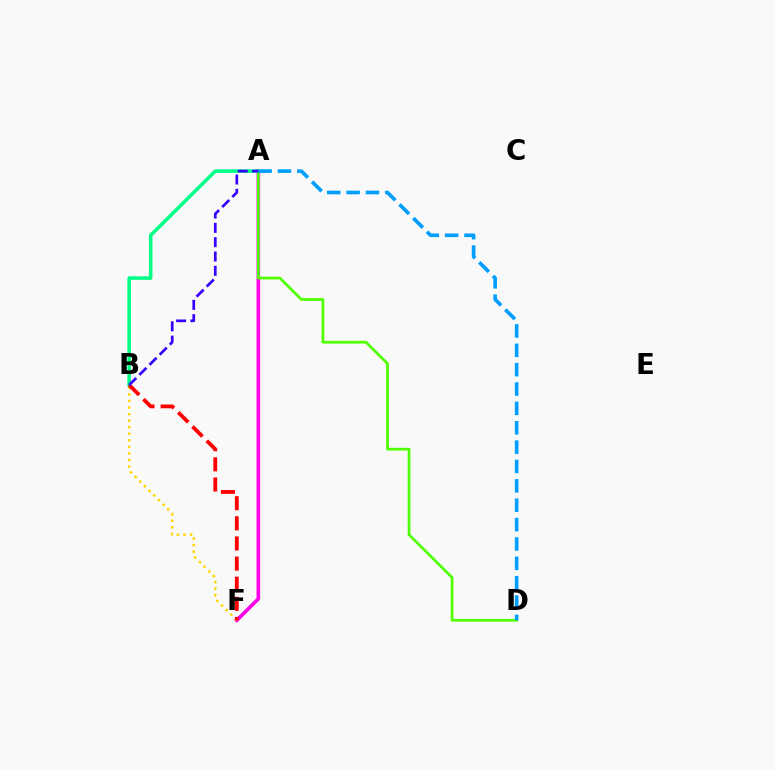{('A', 'F'): [{'color': '#ff00ed', 'line_style': 'solid', 'thickness': 2.6}], ('A', 'D'): [{'color': '#4fff00', 'line_style': 'solid', 'thickness': 1.96}, {'color': '#009eff', 'line_style': 'dashed', 'thickness': 2.63}], ('A', 'B'): [{'color': '#00ff86', 'line_style': 'solid', 'thickness': 2.57}, {'color': '#3700ff', 'line_style': 'dashed', 'thickness': 1.95}], ('B', 'F'): [{'color': '#ffd500', 'line_style': 'dotted', 'thickness': 1.78}, {'color': '#ff0000', 'line_style': 'dashed', 'thickness': 2.73}]}